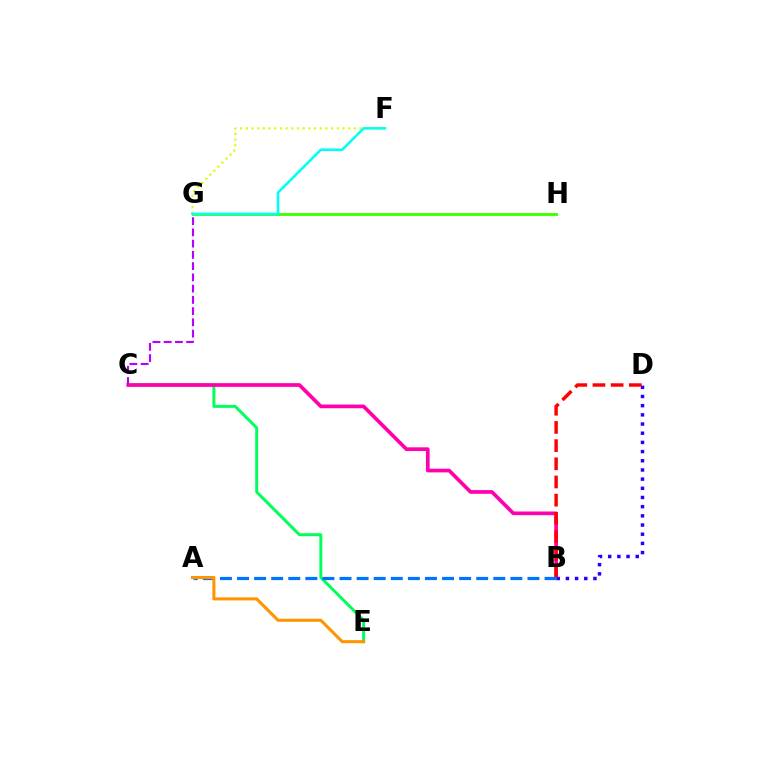{('C', 'E'): [{'color': '#00ff5c', 'line_style': 'solid', 'thickness': 2.13}], ('B', 'C'): [{'color': '#ff00ac', 'line_style': 'solid', 'thickness': 2.66}], ('C', 'G'): [{'color': '#b900ff', 'line_style': 'dashed', 'thickness': 1.53}], ('B', 'D'): [{'color': '#2500ff', 'line_style': 'dotted', 'thickness': 2.49}, {'color': '#ff0000', 'line_style': 'dashed', 'thickness': 2.47}], ('F', 'G'): [{'color': '#d1ff00', 'line_style': 'dotted', 'thickness': 1.54}, {'color': '#00fff6', 'line_style': 'solid', 'thickness': 1.82}], ('A', 'B'): [{'color': '#0074ff', 'line_style': 'dashed', 'thickness': 2.32}], ('G', 'H'): [{'color': '#3dff00', 'line_style': 'solid', 'thickness': 2.05}], ('A', 'E'): [{'color': '#ff9400', 'line_style': 'solid', 'thickness': 2.19}]}